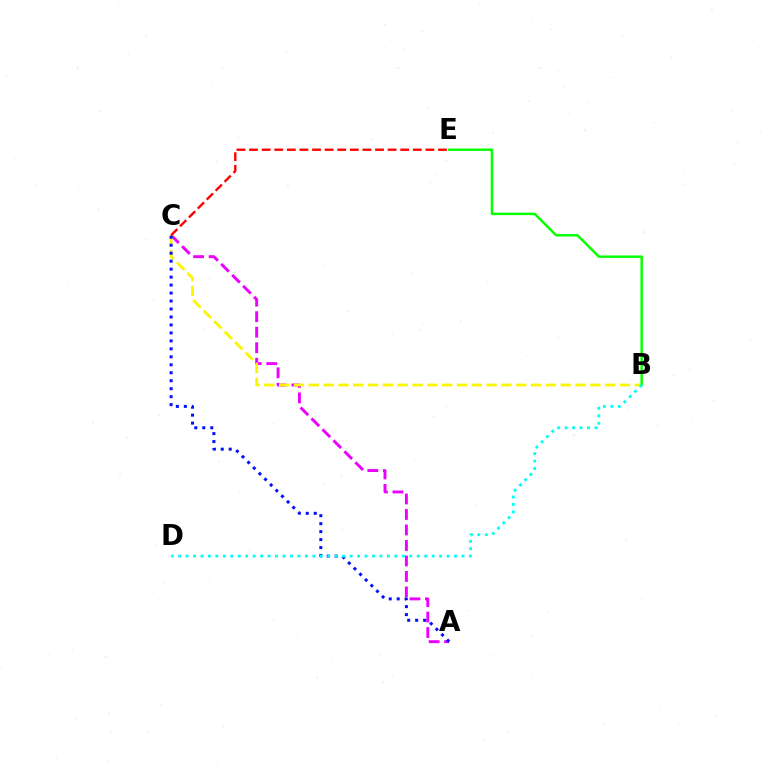{('A', 'C'): [{'color': '#ee00ff', 'line_style': 'dashed', 'thickness': 2.11}, {'color': '#0010ff', 'line_style': 'dotted', 'thickness': 2.17}], ('B', 'C'): [{'color': '#fcf500', 'line_style': 'dashed', 'thickness': 2.01}], ('B', 'E'): [{'color': '#08ff00', 'line_style': 'solid', 'thickness': 1.77}], ('B', 'D'): [{'color': '#00fff6', 'line_style': 'dotted', 'thickness': 2.03}], ('C', 'E'): [{'color': '#ff0000', 'line_style': 'dashed', 'thickness': 1.71}]}